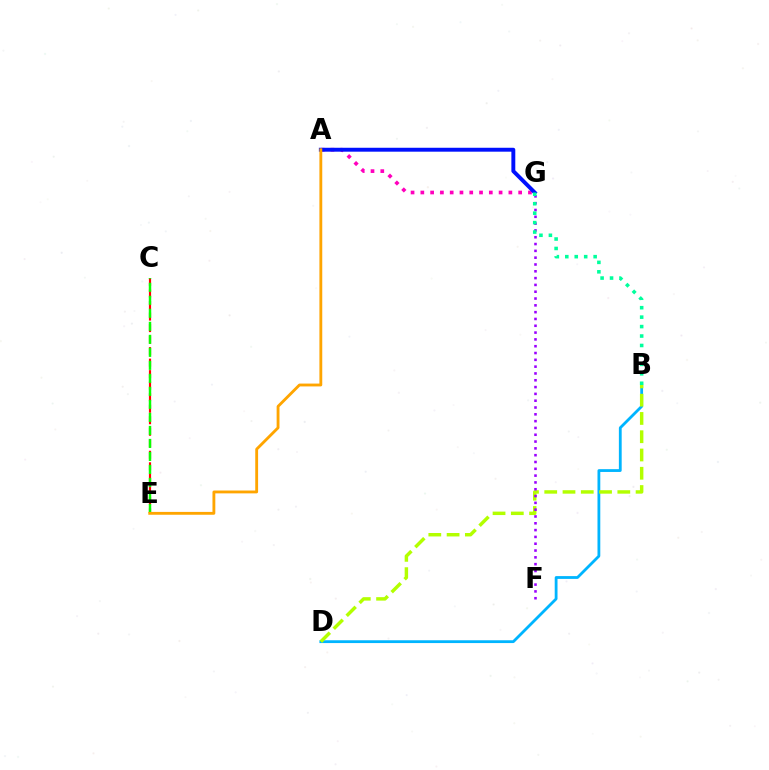{('C', 'E'): [{'color': '#ff0000', 'line_style': 'dashed', 'thickness': 1.56}, {'color': '#08ff00', 'line_style': 'dashed', 'thickness': 1.77}], ('B', 'D'): [{'color': '#00b5ff', 'line_style': 'solid', 'thickness': 2.02}, {'color': '#b3ff00', 'line_style': 'dashed', 'thickness': 2.48}], ('A', 'G'): [{'color': '#ff00bd', 'line_style': 'dotted', 'thickness': 2.66}, {'color': '#0010ff', 'line_style': 'solid', 'thickness': 2.82}], ('F', 'G'): [{'color': '#9b00ff', 'line_style': 'dotted', 'thickness': 1.85}], ('B', 'G'): [{'color': '#00ff9d', 'line_style': 'dotted', 'thickness': 2.57}], ('A', 'E'): [{'color': '#ffa500', 'line_style': 'solid', 'thickness': 2.05}]}